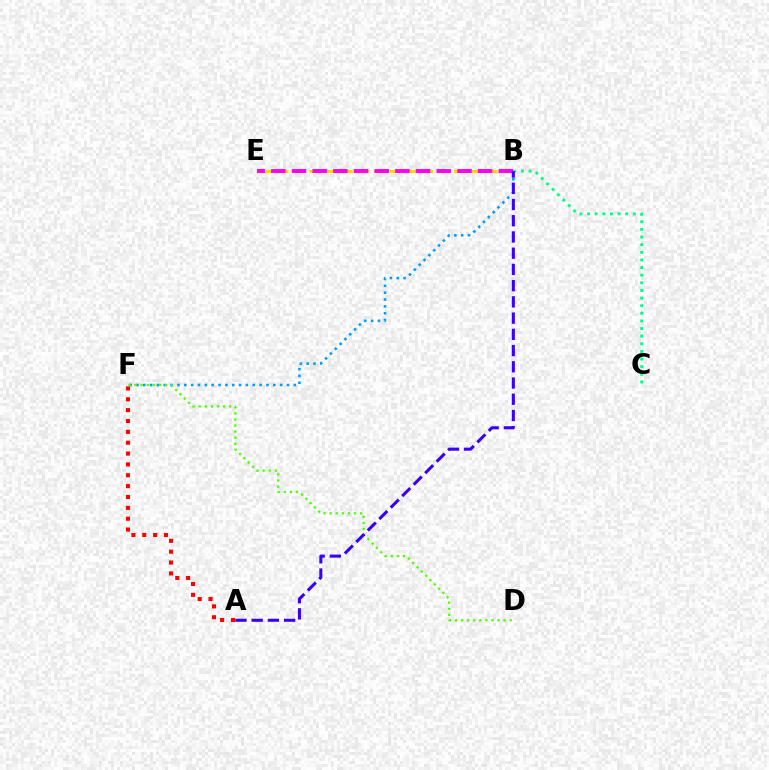{('B', 'E'): [{'color': '#ffd500', 'line_style': 'dashed', 'thickness': 2.18}, {'color': '#ff00ed', 'line_style': 'dashed', 'thickness': 2.81}], ('A', 'F'): [{'color': '#ff0000', 'line_style': 'dotted', 'thickness': 2.95}], ('B', 'F'): [{'color': '#009eff', 'line_style': 'dotted', 'thickness': 1.86}], ('B', 'C'): [{'color': '#00ff86', 'line_style': 'dotted', 'thickness': 2.07}], ('D', 'F'): [{'color': '#4fff00', 'line_style': 'dotted', 'thickness': 1.65}], ('A', 'B'): [{'color': '#3700ff', 'line_style': 'dashed', 'thickness': 2.2}]}